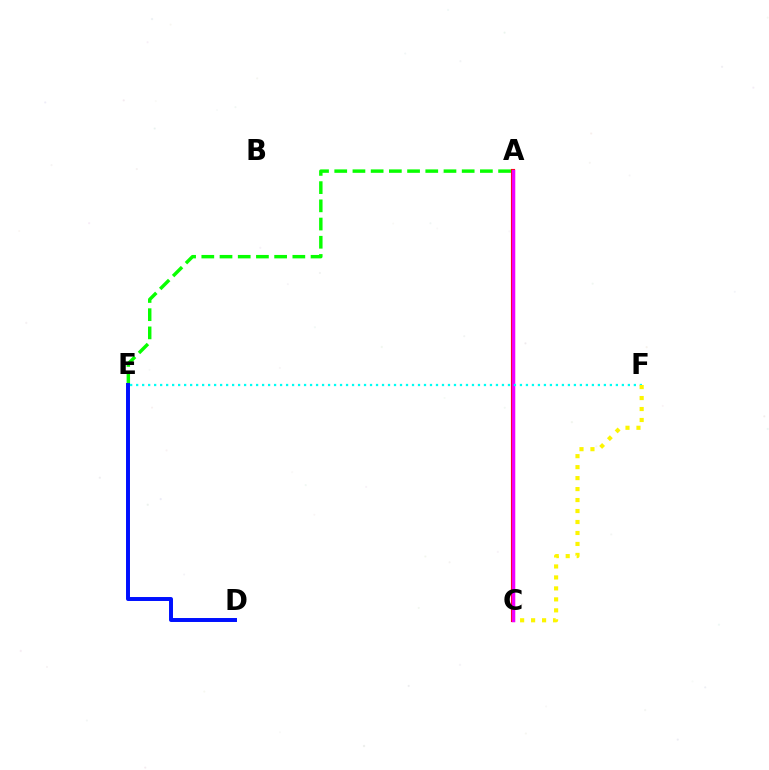{('A', 'C'): [{'color': '#ff0000', 'line_style': 'solid', 'thickness': 2.96}, {'color': '#ee00ff', 'line_style': 'solid', 'thickness': 2.48}], ('A', 'E'): [{'color': '#08ff00', 'line_style': 'dashed', 'thickness': 2.47}], ('E', 'F'): [{'color': '#00fff6', 'line_style': 'dotted', 'thickness': 1.63}], ('D', 'E'): [{'color': '#0010ff', 'line_style': 'solid', 'thickness': 2.85}], ('C', 'F'): [{'color': '#fcf500', 'line_style': 'dotted', 'thickness': 2.98}]}